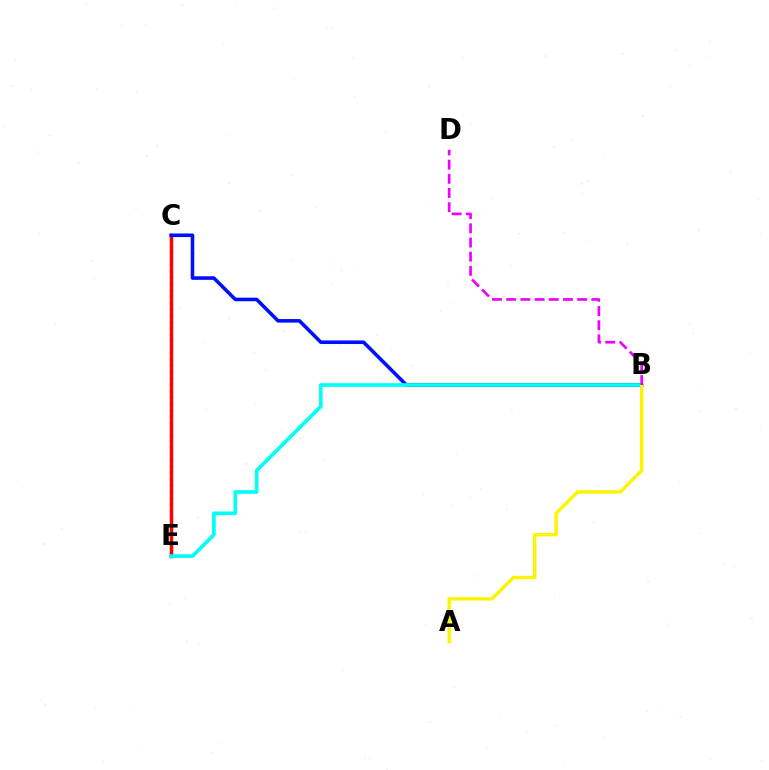{('C', 'E'): [{'color': '#08ff00', 'line_style': 'dotted', 'thickness': 1.71}, {'color': '#ff0000', 'line_style': 'solid', 'thickness': 2.49}], ('B', 'C'): [{'color': '#0010ff', 'line_style': 'solid', 'thickness': 2.58}], ('B', 'E'): [{'color': '#00fff6', 'line_style': 'solid', 'thickness': 2.63}], ('A', 'B'): [{'color': '#fcf500', 'line_style': 'solid', 'thickness': 2.46}], ('B', 'D'): [{'color': '#ee00ff', 'line_style': 'dashed', 'thickness': 1.93}]}